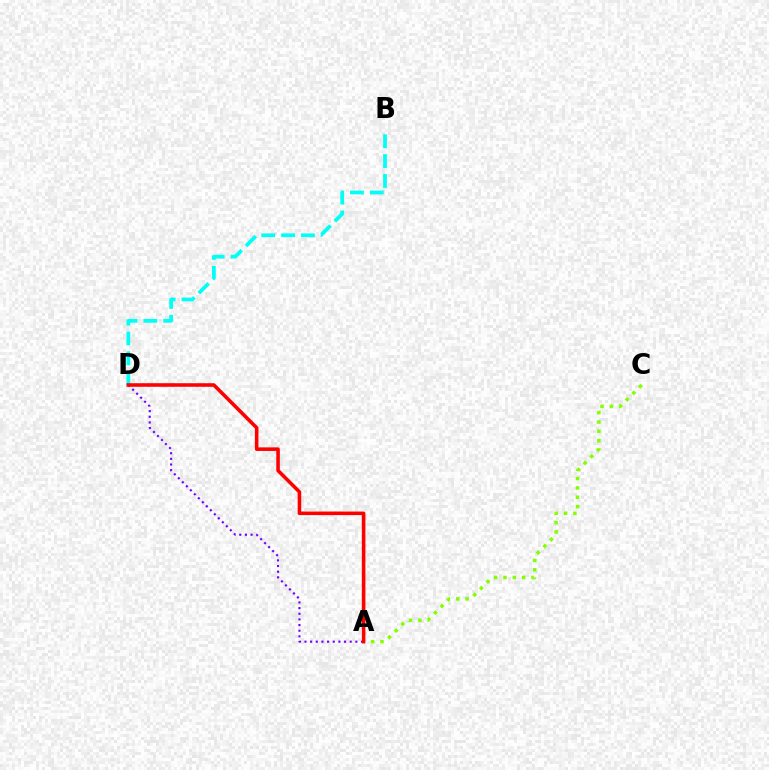{('A', 'C'): [{'color': '#84ff00', 'line_style': 'dotted', 'thickness': 2.54}], ('B', 'D'): [{'color': '#00fff6', 'line_style': 'dashed', 'thickness': 2.69}], ('A', 'D'): [{'color': '#7200ff', 'line_style': 'dotted', 'thickness': 1.54}, {'color': '#ff0000', 'line_style': 'solid', 'thickness': 2.57}]}